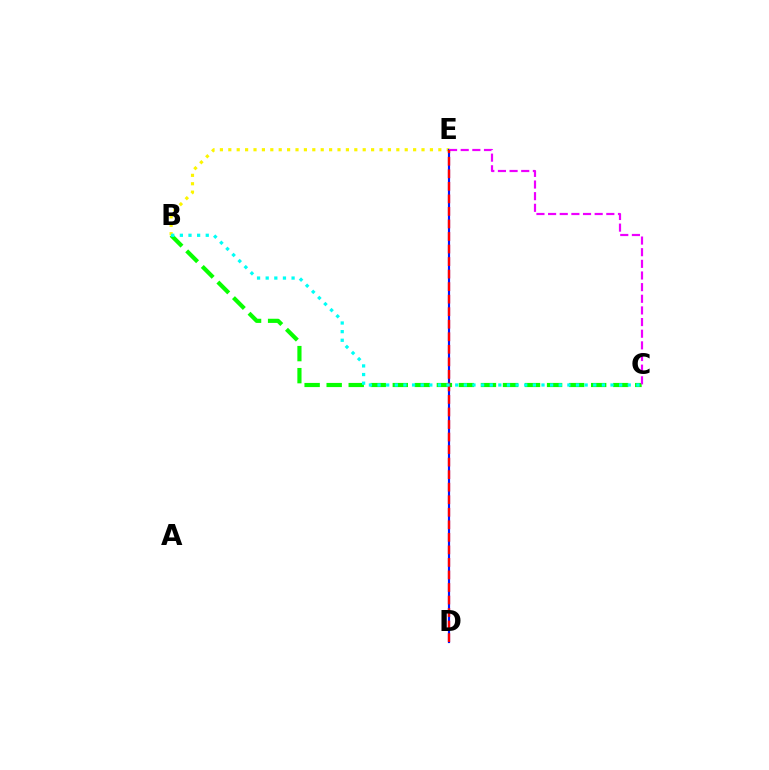{('B', 'E'): [{'color': '#fcf500', 'line_style': 'dotted', 'thickness': 2.28}], ('B', 'C'): [{'color': '#08ff00', 'line_style': 'dashed', 'thickness': 2.99}, {'color': '#00fff6', 'line_style': 'dotted', 'thickness': 2.34}], ('D', 'E'): [{'color': '#0010ff', 'line_style': 'solid', 'thickness': 1.57}, {'color': '#ff0000', 'line_style': 'dashed', 'thickness': 1.7}], ('C', 'E'): [{'color': '#ee00ff', 'line_style': 'dashed', 'thickness': 1.58}]}